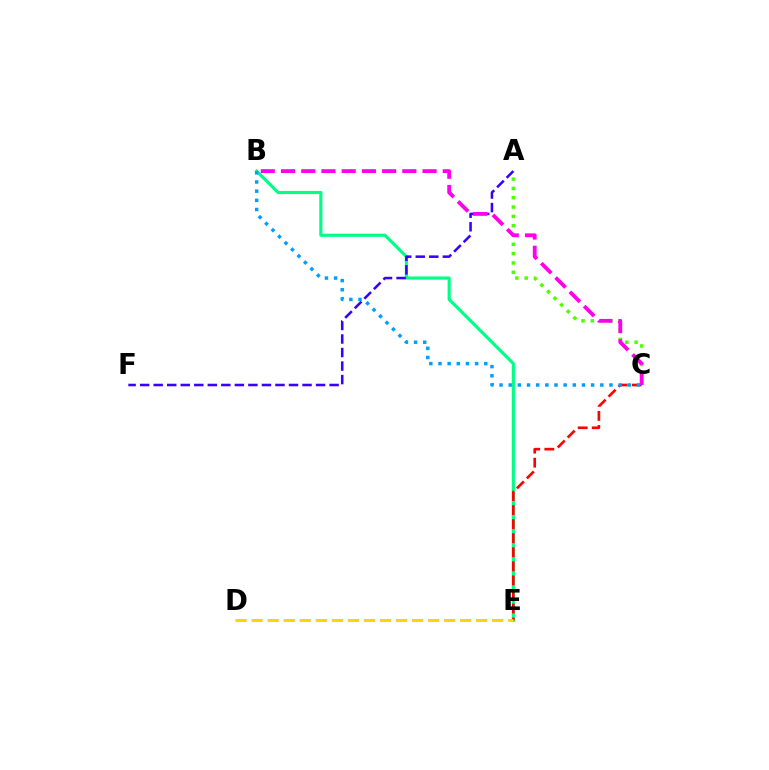{('A', 'C'): [{'color': '#4fff00', 'line_style': 'dotted', 'thickness': 2.53}], ('B', 'E'): [{'color': '#00ff86', 'line_style': 'solid', 'thickness': 2.26}], ('A', 'F'): [{'color': '#3700ff', 'line_style': 'dashed', 'thickness': 1.84}], ('C', 'E'): [{'color': '#ff0000', 'line_style': 'dashed', 'thickness': 1.91}], ('B', 'C'): [{'color': '#ff00ed', 'line_style': 'dashed', 'thickness': 2.75}, {'color': '#009eff', 'line_style': 'dotted', 'thickness': 2.49}], ('D', 'E'): [{'color': '#ffd500', 'line_style': 'dashed', 'thickness': 2.18}]}